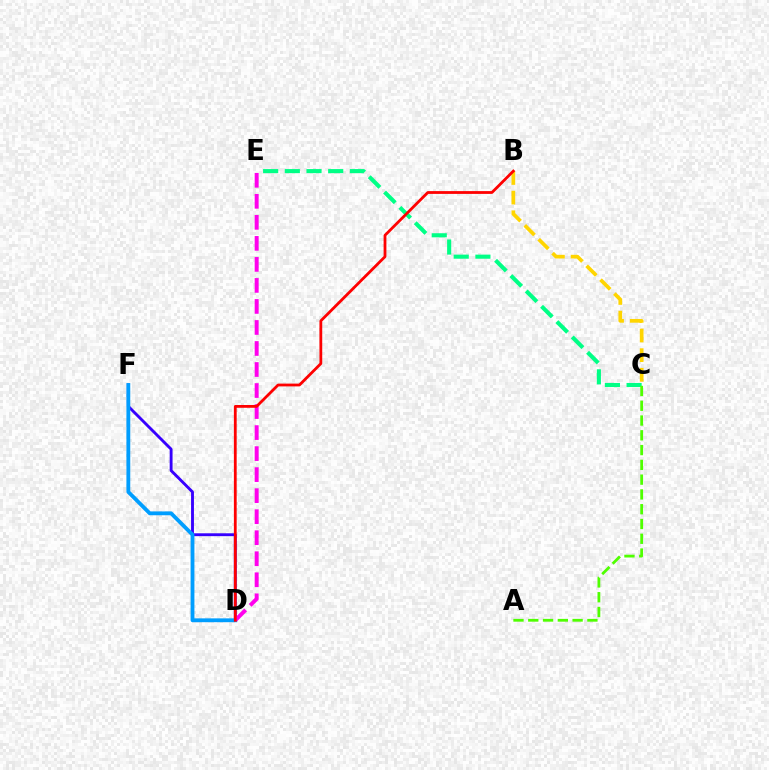{('D', 'F'): [{'color': '#3700ff', 'line_style': 'solid', 'thickness': 2.07}, {'color': '#009eff', 'line_style': 'solid', 'thickness': 2.76}], ('B', 'C'): [{'color': '#ffd500', 'line_style': 'dashed', 'thickness': 2.67}], ('C', 'E'): [{'color': '#00ff86', 'line_style': 'dashed', 'thickness': 2.95}], ('A', 'C'): [{'color': '#4fff00', 'line_style': 'dashed', 'thickness': 2.01}], ('D', 'E'): [{'color': '#ff00ed', 'line_style': 'dashed', 'thickness': 2.86}], ('B', 'D'): [{'color': '#ff0000', 'line_style': 'solid', 'thickness': 2.01}]}